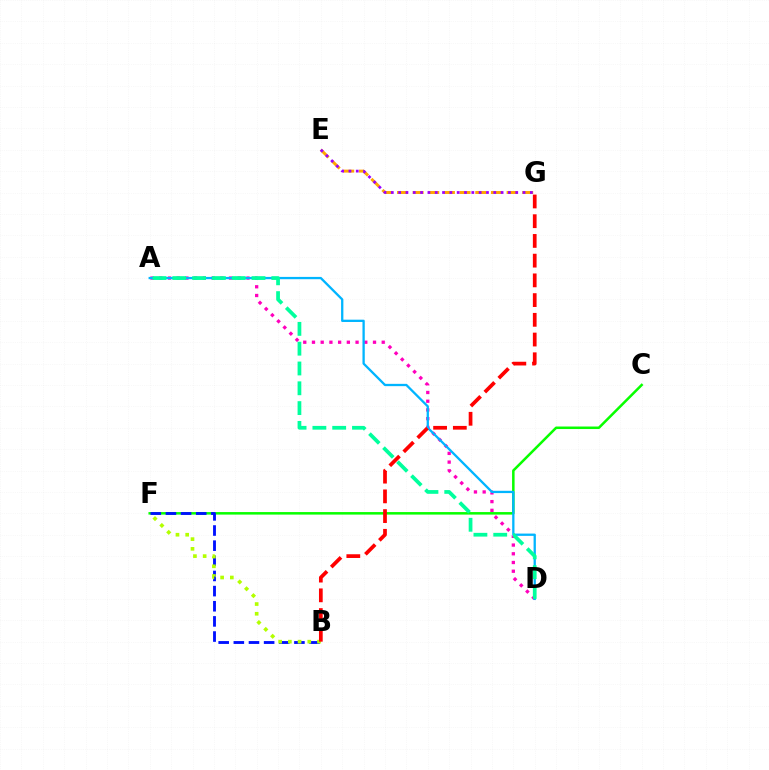{('E', 'G'): [{'color': '#ffa500', 'line_style': 'dashed', 'thickness': 2.13}, {'color': '#9b00ff', 'line_style': 'dotted', 'thickness': 1.99}], ('C', 'F'): [{'color': '#08ff00', 'line_style': 'solid', 'thickness': 1.82}], ('B', 'F'): [{'color': '#0010ff', 'line_style': 'dashed', 'thickness': 2.06}, {'color': '#b3ff00', 'line_style': 'dotted', 'thickness': 2.64}], ('A', 'D'): [{'color': '#ff00bd', 'line_style': 'dotted', 'thickness': 2.37}, {'color': '#00b5ff', 'line_style': 'solid', 'thickness': 1.65}, {'color': '#00ff9d', 'line_style': 'dashed', 'thickness': 2.69}], ('B', 'G'): [{'color': '#ff0000', 'line_style': 'dashed', 'thickness': 2.68}]}